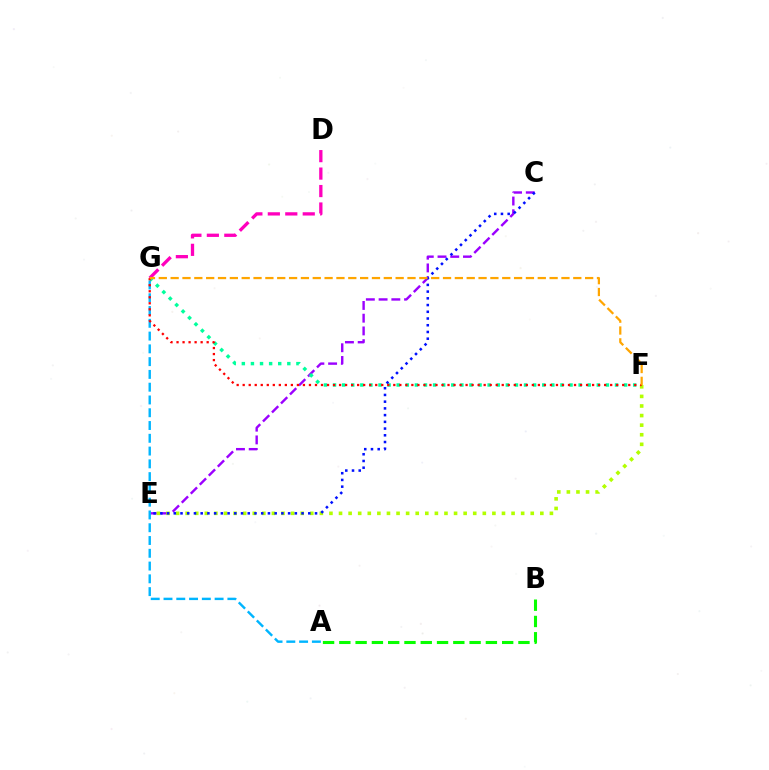{('C', 'E'): [{'color': '#9b00ff', 'line_style': 'dashed', 'thickness': 1.73}, {'color': '#0010ff', 'line_style': 'dotted', 'thickness': 1.83}], ('E', 'F'): [{'color': '#b3ff00', 'line_style': 'dotted', 'thickness': 2.6}], ('F', 'G'): [{'color': '#00ff9d', 'line_style': 'dotted', 'thickness': 2.47}, {'color': '#ff0000', 'line_style': 'dotted', 'thickness': 1.64}, {'color': '#ffa500', 'line_style': 'dashed', 'thickness': 1.61}], ('A', 'G'): [{'color': '#00b5ff', 'line_style': 'dashed', 'thickness': 1.74}], ('D', 'G'): [{'color': '#ff00bd', 'line_style': 'dashed', 'thickness': 2.37}], ('A', 'B'): [{'color': '#08ff00', 'line_style': 'dashed', 'thickness': 2.21}]}